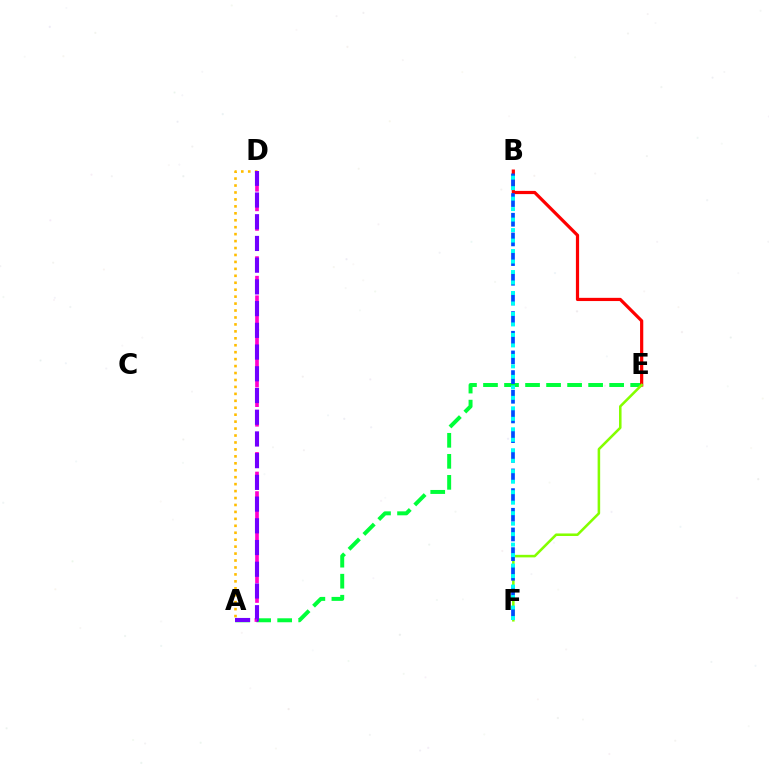{('A', 'E'): [{'color': '#00ff39', 'line_style': 'dashed', 'thickness': 2.86}], ('A', 'D'): [{'color': '#ffbd00', 'line_style': 'dotted', 'thickness': 1.89}, {'color': '#ff00cf', 'line_style': 'dashed', 'thickness': 2.66}, {'color': '#7200ff', 'line_style': 'dashed', 'thickness': 2.95}], ('B', 'E'): [{'color': '#ff0000', 'line_style': 'solid', 'thickness': 2.31}], ('E', 'F'): [{'color': '#84ff00', 'line_style': 'solid', 'thickness': 1.83}], ('B', 'F'): [{'color': '#004bff', 'line_style': 'dashed', 'thickness': 2.67}, {'color': '#00fff6', 'line_style': 'dotted', 'thickness': 2.85}]}